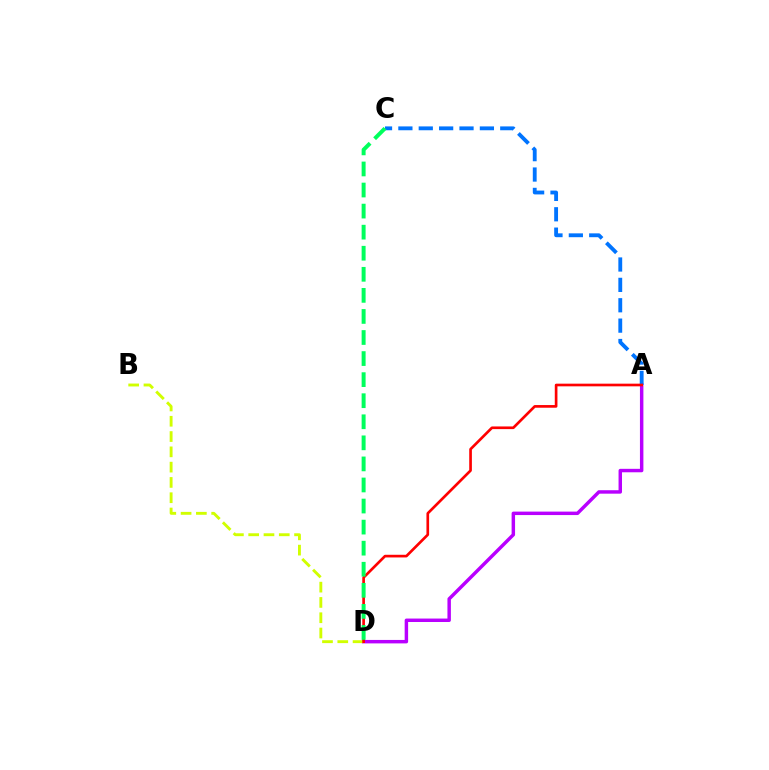{('A', 'D'): [{'color': '#b900ff', 'line_style': 'solid', 'thickness': 2.49}, {'color': '#ff0000', 'line_style': 'solid', 'thickness': 1.92}], ('B', 'D'): [{'color': '#d1ff00', 'line_style': 'dashed', 'thickness': 2.08}], ('A', 'C'): [{'color': '#0074ff', 'line_style': 'dashed', 'thickness': 2.77}], ('C', 'D'): [{'color': '#00ff5c', 'line_style': 'dashed', 'thickness': 2.86}]}